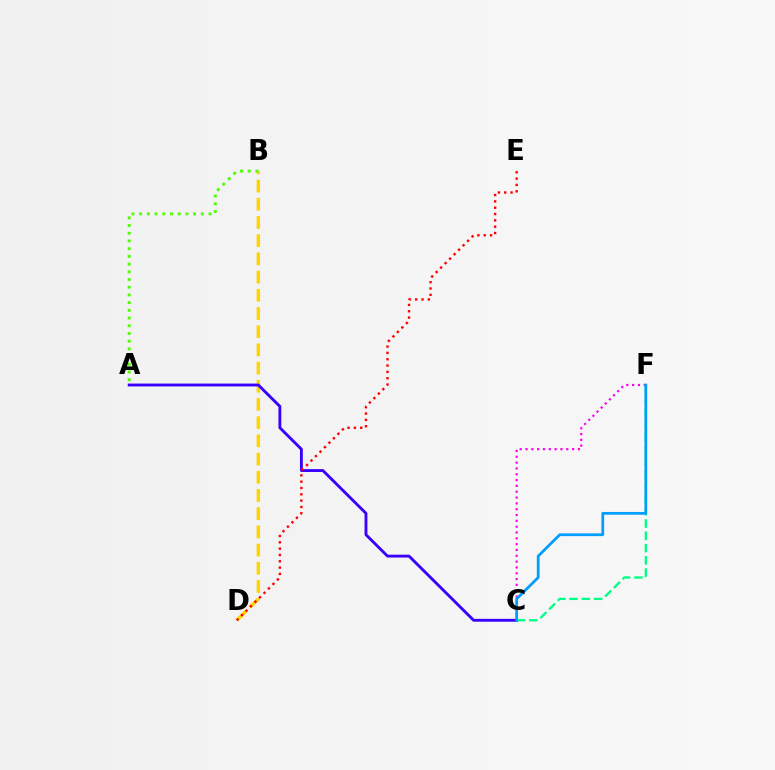{('C', 'F'): [{'color': '#ff00ed', 'line_style': 'dotted', 'thickness': 1.58}, {'color': '#00ff86', 'line_style': 'dashed', 'thickness': 1.67}, {'color': '#009eff', 'line_style': 'solid', 'thickness': 1.98}], ('B', 'D'): [{'color': '#ffd500', 'line_style': 'dashed', 'thickness': 2.47}], ('A', 'C'): [{'color': '#3700ff', 'line_style': 'solid', 'thickness': 2.06}], ('D', 'E'): [{'color': '#ff0000', 'line_style': 'dotted', 'thickness': 1.72}], ('A', 'B'): [{'color': '#4fff00', 'line_style': 'dotted', 'thickness': 2.09}]}